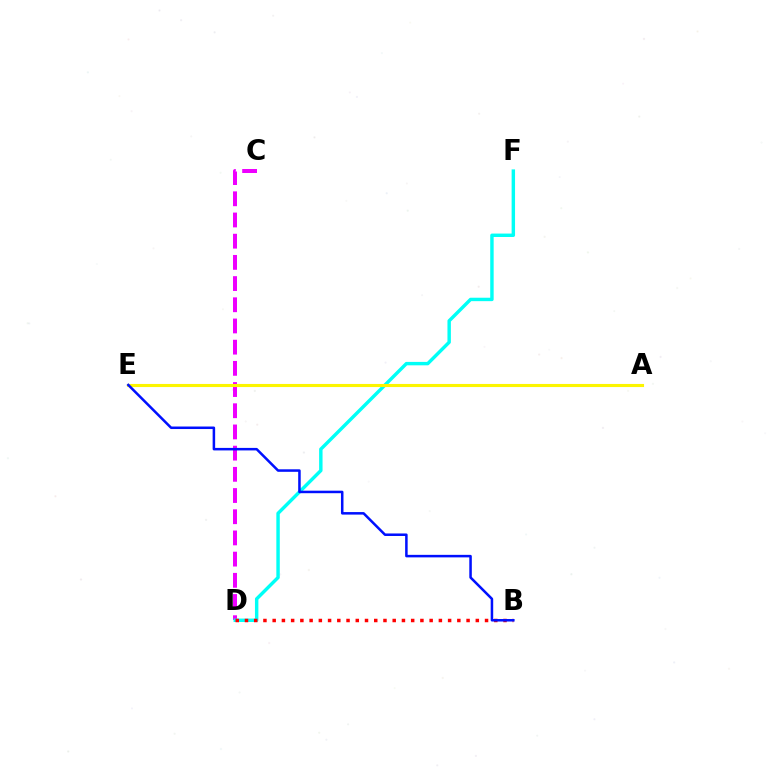{('C', 'D'): [{'color': '#ee00ff', 'line_style': 'dashed', 'thickness': 2.88}], ('D', 'F'): [{'color': '#00fff6', 'line_style': 'solid', 'thickness': 2.47}], ('A', 'E'): [{'color': '#08ff00', 'line_style': 'solid', 'thickness': 1.87}, {'color': '#fcf500', 'line_style': 'solid', 'thickness': 2.22}], ('B', 'D'): [{'color': '#ff0000', 'line_style': 'dotted', 'thickness': 2.51}], ('B', 'E'): [{'color': '#0010ff', 'line_style': 'solid', 'thickness': 1.81}]}